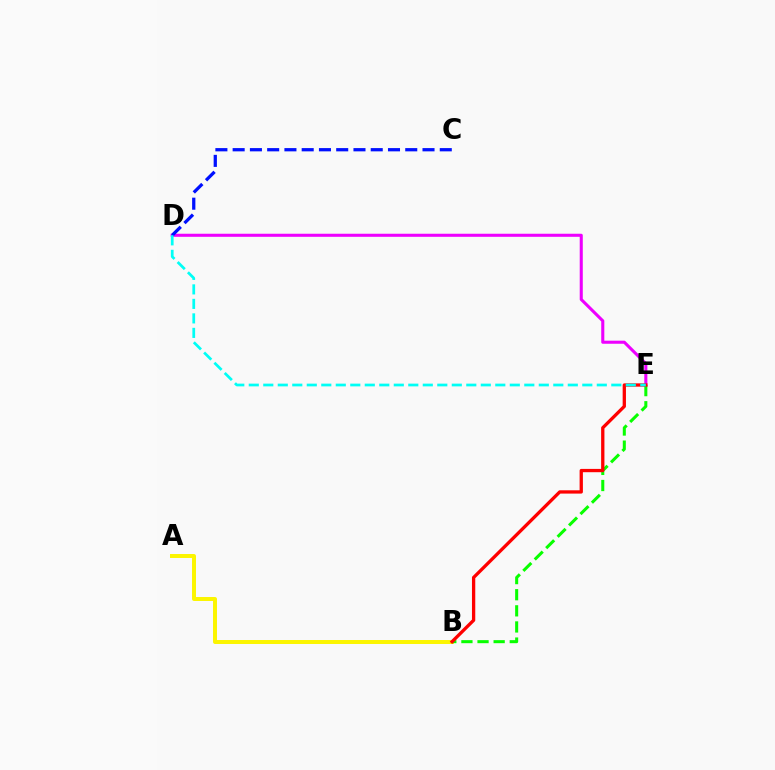{('A', 'B'): [{'color': '#fcf500', 'line_style': 'solid', 'thickness': 2.86}], ('D', 'E'): [{'color': '#ee00ff', 'line_style': 'solid', 'thickness': 2.21}, {'color': '#00fff6', 'line_style': 'dashed', 'thickness': 1.97}], ('B', 'E'): [{'color': '#08ff00', 'line_style': 'dashed', 'thickness': 2.19}, {'color': '#ff0000', 'line_style': 'solid', 'thickness': 2.37}], ('C', 'D'): [{'color': '#0010ff', 'line_style': 'dashed', 'thickness': 2.34}]}